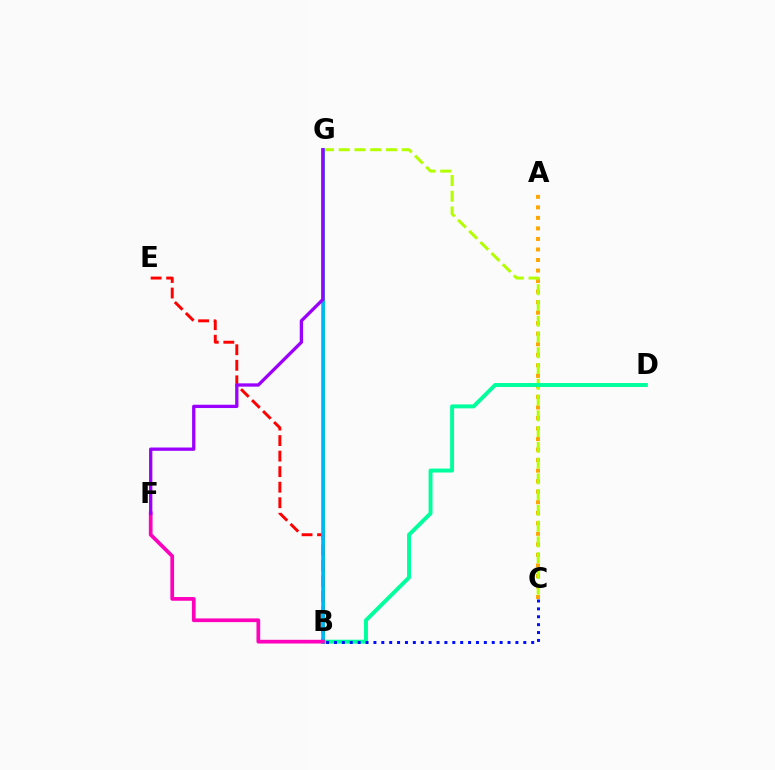{('A', 'C'): [{'color': '#ffa500', 'line_style': 'dotted', 'thickness': 2.86}], ('B', 'G'): [{'color': '#08ff00', 'line_style': 'solid', 'thickness': 2.11}, {'color': '#00b5ff', 'line_style': 'solid', 'thickness': 2.57}], ('C', 'G'): [{'color': '#b3ff00', 'line_style': 'dashed', 'thickness': 2.14}], ('B', 'D'): [{'color': '#00ff9d', 'line_style': 'solid', 'thickness': 2.84}], ('B', 'E'): [{'color': '#ff0000', 'line_style': 'dashed', 'thickness': 2.11}], ('B', 'F'): [{'color': '#ff00bd', 'line_style': 'solid', 'thickness': 2.67}], ('B', 'C'): [{'color': '#0010ff', 'line_style': 'dotted', 'thickness': 2.14}], ('F', 'G'): [{'color': '#9b00ff', 'line_style': 'solid', 'thickness': 2.37}]}